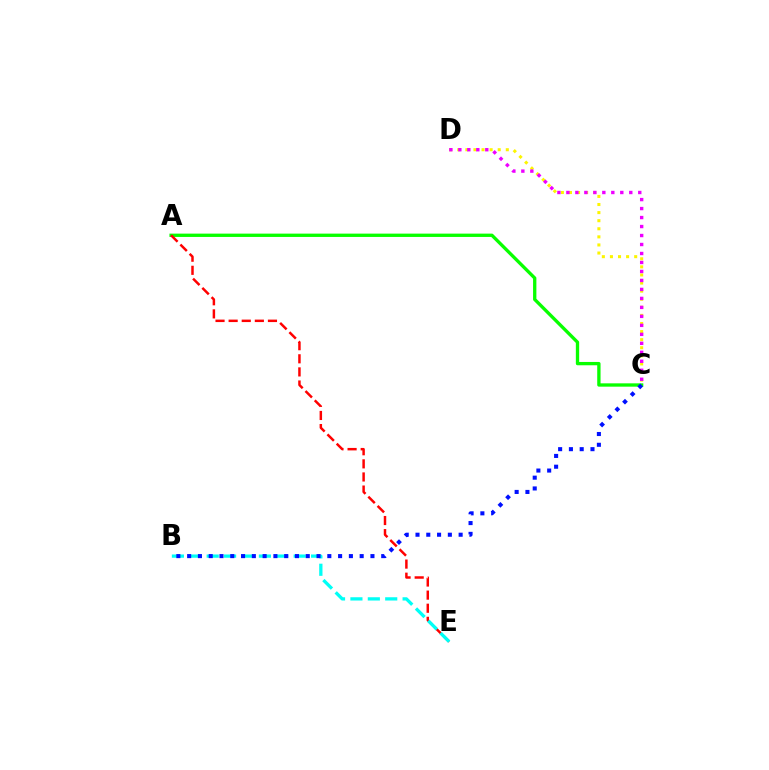{('A', 'C'): [{'color': '#08ff00', 'line_style': 'solid', 'thickness': 2.39}], ('A', 'E'): [{'color': '#ff0000', 'line_style': 'dashed', 'thickness': 1.78}], ('C', 'D'): [{'color': '#fcf500', 'line_style': 'dotted', 'thickness': 2.2}, {'color': '#ee00ff', 'line_style': 'dotted', 'thickness': 2.44}], ('B', 'E'): [{'color': '#00fff6', 'line_style': 'dashed', 'thickness': 2.36}], ('B', 'C'): [{'color': '#0010ff', 'line_style': 'dotted', 'thickness': 2.93}]}